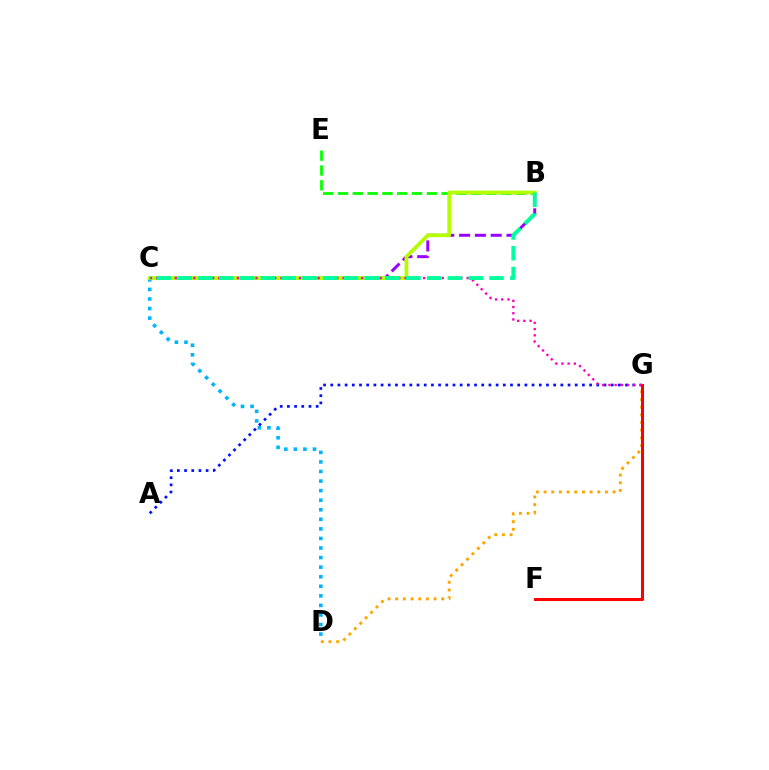{('B', 'E'): [{'color': '#08ff00', 'line_style': 'dashed', 'thickness': 2.01}], ('C', 'D'): [{'color': '#00b5ff', 'line_style': 'dotted', 'thickness': 2.6}], ('A', 'G'): [{'color': '#0010ff', 'line_style': 'dotted', 'thickness': 1.95}], ('D', 'G'): [{'color': '#ffa500', 'line_style': 'dotted', 'thickness': 2.09}], ('B', 'C'): [{'color': '#9b00ff', 'line_style': 'dashed', 'thickness': 2.15}, {'color': '#b3ff00', 'line_style': 'solid', 'thickness': 2.7}, {'color': '#00ff9d', 'line_style': 'dashed', 'thickness': 2.82}], ('F', 'G'): [{'color': '#ff0000', 'line_style': 'solid', 'thickness': 2.19}], ('C', 'G'): [{'color': '#ff00bd', 'line_style': 'dotted', 'thickness': 1.69}]}